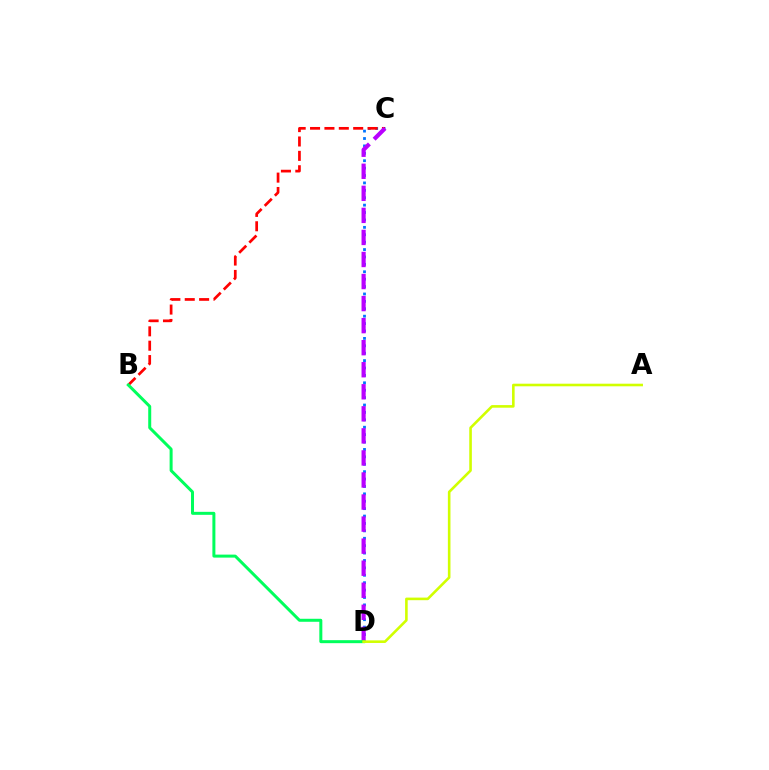{('C', 'D'): [{'color': '#0074ff', 'line_style': 'dotted', 'thickness': 2.01}, {'color': '#b900ff', 'line_style': 'dashed', 'thickness': 3.0}], ('B', 'C'): [{'color': '#ff0000', 'line_style': 'dashed', 'thickness': 1.95}], ('B', 'D'): [{'color': '#00ff5c', 'line_style': 'solid', 'thickness': 2.16}], ('A', 'D'): [{'color': '#d1ff00', 'line_style': 'solid', 'thickness': 1.87}]}